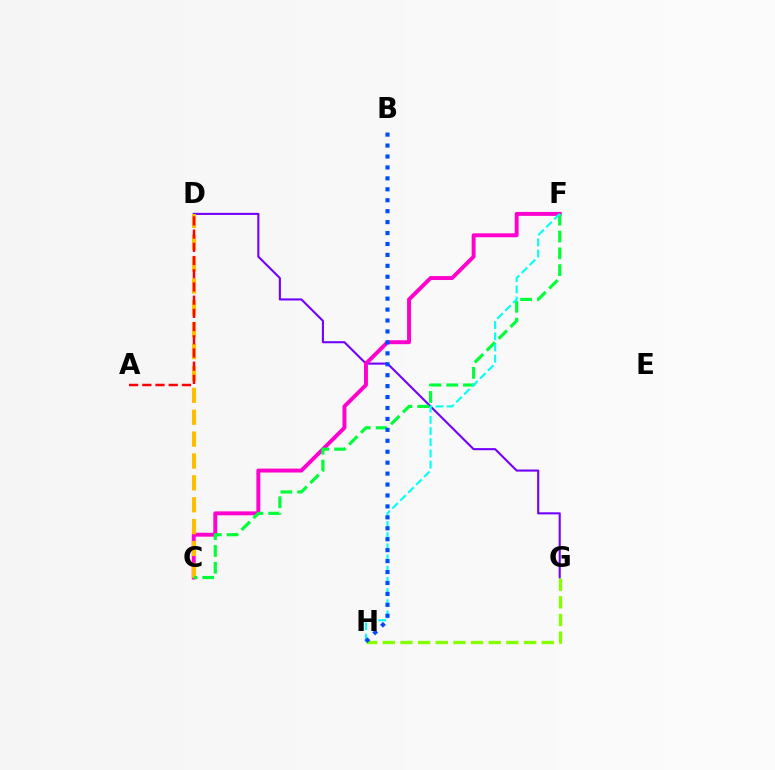{('D', 'G'): [{'color': '#7200ff', 'line_style': 'solid', 'thickness': 1.5}], ('C', 'F'): [{'color': '#ff00cf', 'line_style': 'solid', 'thickness': 2.83}, {'color': '#00ff39', 'line_style': 'dashed', 'thickness': 2.28}], ('C', 'D'): [{'color': '#ffbd00', 'line_style': 'dashed', 'thickness': 2.97}], ('G', 'H'): [{'color': '#84ff00', 'line_style': 'dashed', 'thickness': 2.4}], ('F', 'H'): [{'color': '#00fff6', 'line_style': 'dashed', 'thickness': 1.52}], ('B', 'H'): [{'color': '#004bff', 'line_style': 'dotted', 'thickness': 2.97}], ('A', 'D'): [{'color': '#ff0000', 'line_style': 'dashed', 'thickness': 1.79}]}